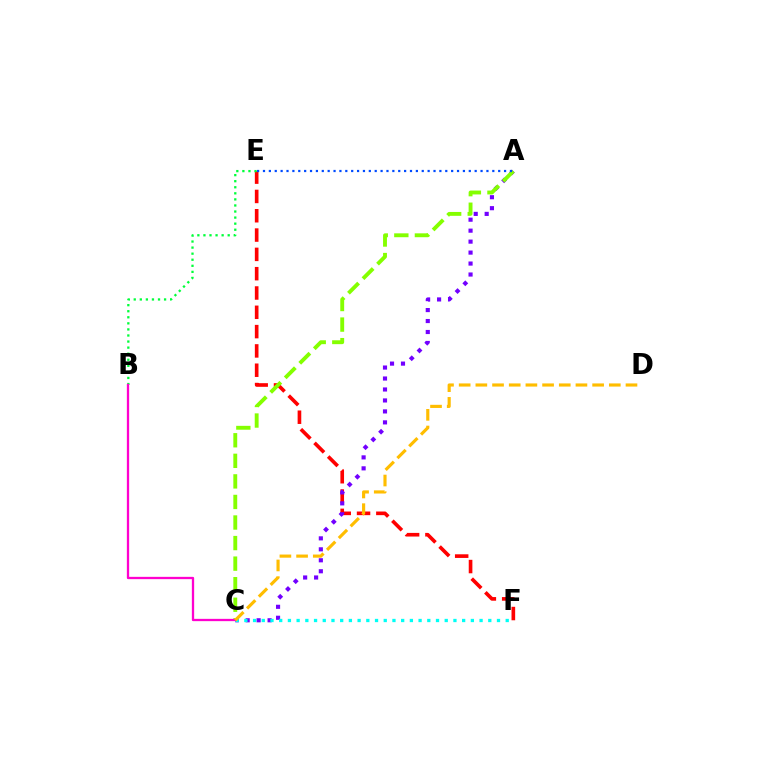{('E', 'F'): [{'color': '#ff0000', 'line_style': 'dashed', 'thickness': 2.62}], ('A', 'C'): [{'color': '#7200ff', 'line_style': 'dotted', 'thickness': 2.98}, {'color': '#84ff00', 'line_style': 'dashed', 'thickness': 2.79}], ('B', 'E'): [{'color': '#00ff39', 'line_style': 'dotted', 'thickness': 1.65}], ('C', 'F'): [{'color': '#00fff6', 'line_style': 'dotted', 'thickness': 2.37}], ('B', 'C'): [{'color': '#ff00cf', 'line_style': 'solid', 'thickness': 1.65}], ('A', 'E'): [{'color': '#004bff', 'line_style': 'dotted', 'thickness': 1.6}], ('C', 'D'): [{'color': '#ffbd00', 'line_style': 'dashed', 'thickness': 2.27}]}